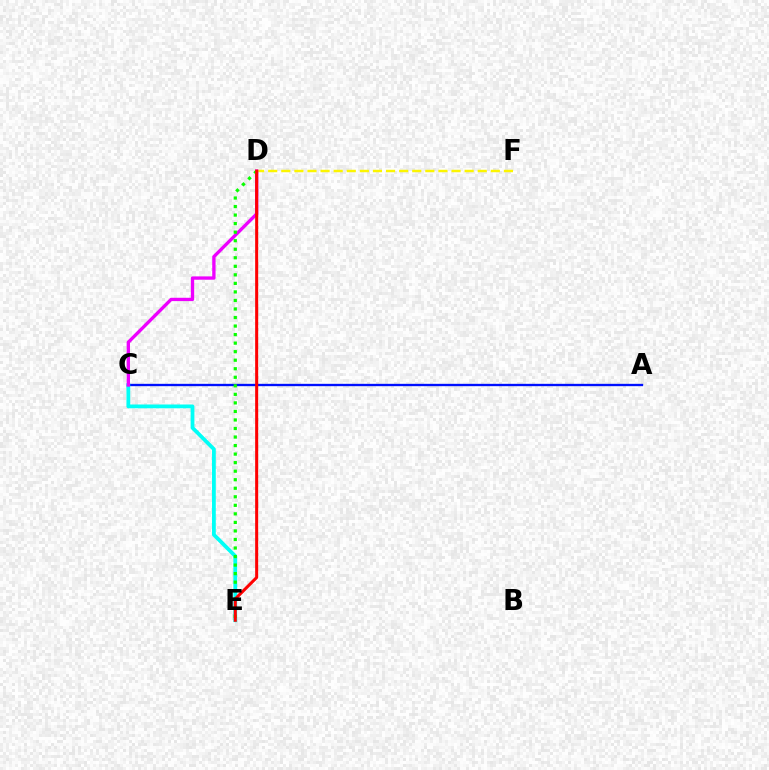{('D', 'F'): [{'color': '#fcf500', 'line_style': 'dashed', 'thickness': 1.78}], ('A', 'C'): [{'color': '#0010ff', 'line_style': 'solid', 'thickness': 1.69}], ('C', 'E'): [{'color': '#00fff6', 'line_style': 'solid', 'thickness': 2.72}], ('C', 'D'): [{'color': '#ee00ff', 'line_style': 'solid', 'thickness': 2.39}], ('D', 'E'): [{'color': '#08ff00', 'line_style': 'dotted', 'thickness': 2.32}, {'color': '#ff0000', 'line_style': 'solid', 'thickness': 2.18}]}